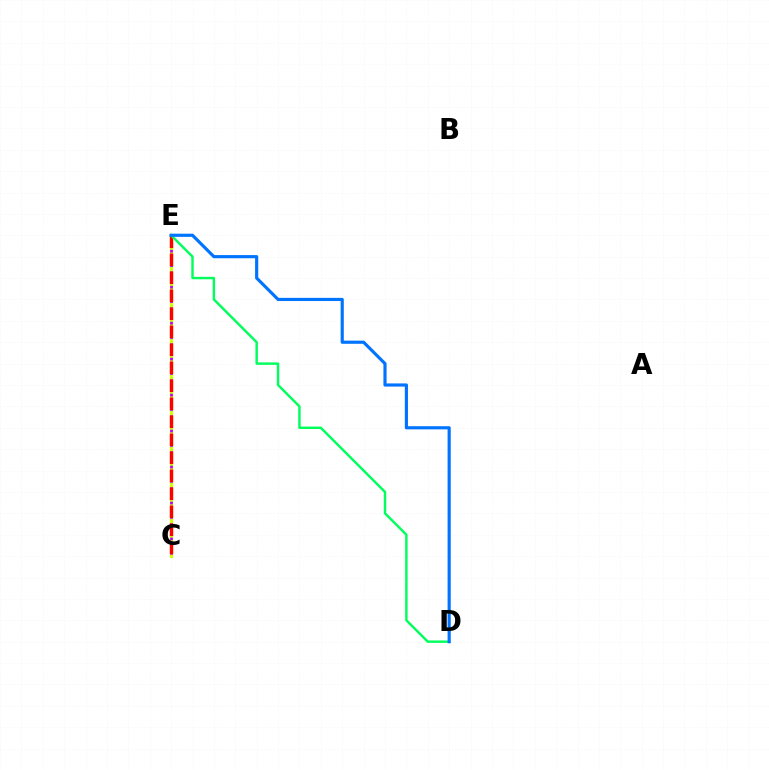{('C', 'E'): [{'color': '#d1ff00', 'line_style': 'solid', 'thickness': 2.32}, {'color': '#b900ff', 'line_style': 'dotted', 'thickness': 1.95}, {'color': '#ff0000', 'line_style': 'dashed', 'thickness': 2.45}], ('D', 'E'): [{'color': '#00ff5c', 'line_style': 'solid', 'thickness': 1.75}, {'color': '#0074ff', 'line_style': 'solid', 'thickness': 2.28}]}